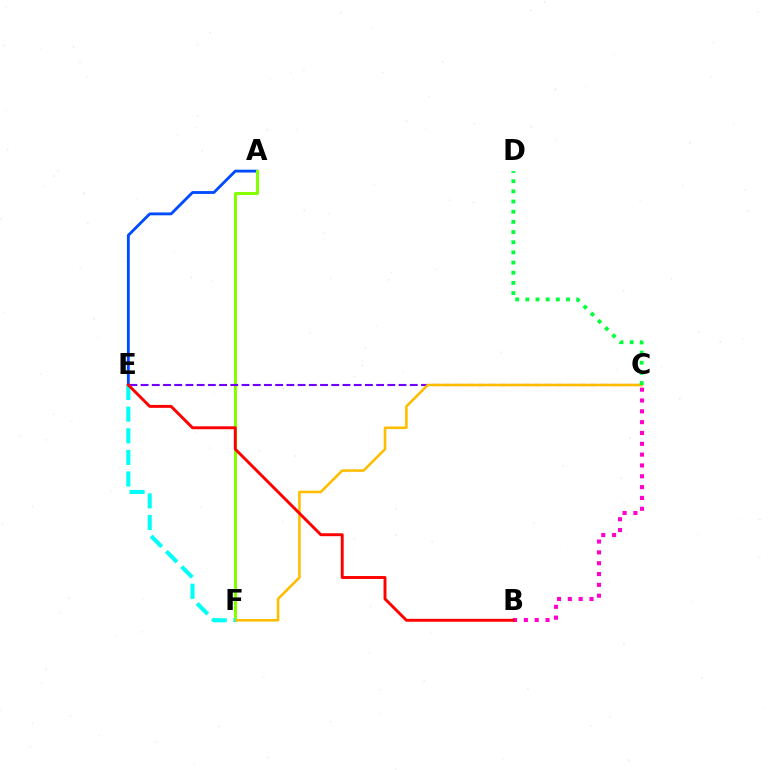{('A', 'E'): [{'color': '#004bff', 'line_style': 'solid', 'thickness': 2.04}], ('A', 'F'): [{'color': '#84ff00', 'line_style': 'solid', 'thickness': 2.2}], ('C', 'E'): [{'color': '#7200ff', 'line_style': 'dashed', 'thickness': 1.52}], ('C', 'F'): [{'color': '#ffbd00', 'line_style': 'solid', 'thickness': 1.86}], ('E', 'F'): [{'color': '#00fff6', 'line_style': 'dashed', 'thickness': 2.94}], ('C', 'D'): [{'color': '#00ff39', 'line_style': 'dotted', 'thickness': 2.76}], ('B', 'C'): [{'color': '#ff00cf', 'line_style': 'dotted', 'thickness': 2.94}], ('B', 'E'): [{'color': '#ff0000', 'line_style': 'solid', 'thickness': 2.1}]}